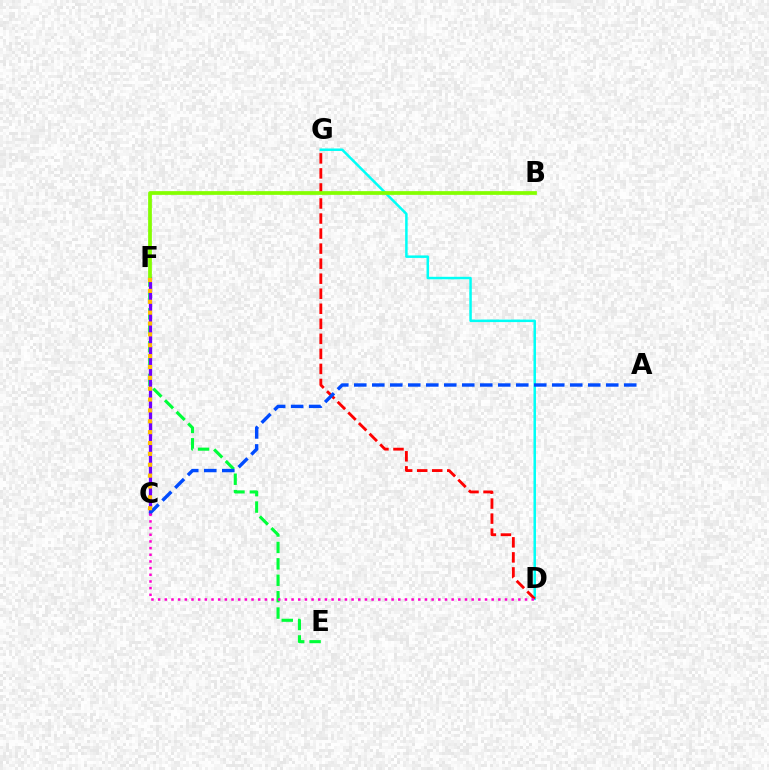{('E', 'F'): [{'color': '#00ff39', 'line_style': 'dashed', 'thickness': 2.23}], ('D', 'G'): [{'color': '#00fff6', 'line_style': 'solid', 'thickness': 1.8}, {'color': '#ff0000', 'line_style': 'dashed', 'thickness': 2.04}], ('C', 'F'): [{'color': '#7200ff', 'line_style': 'solid', 'thickness': 2.36}, {'color': '#ffbd00', 'line_style': 'dotted', 'thickness': 2.95}], ('A', 'C'): [{'color': '#004bff', 'line_style': 'dashed', 'thickness': 2.44}], ('B', 'F'): [{'color': '#84ff00', 'line_style': 'solid', 'thickness': 2.68}], ('C', 'D'): [{'color': '#ff00cf', 'line_style': 'dotted', 'thickness': 1.81}]}